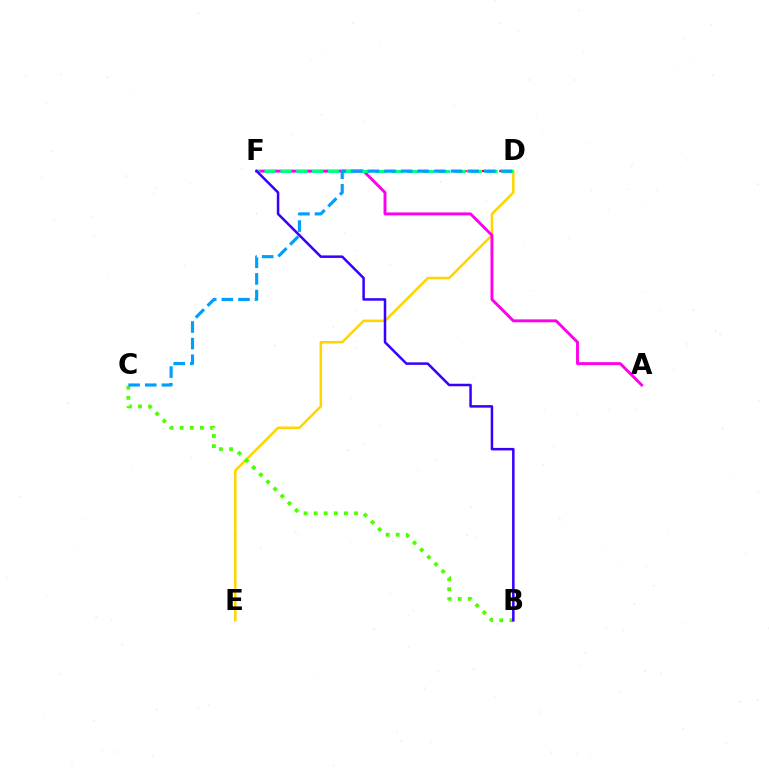{('D', 'E'): [{'color': '#ffd500', 'line_style': 'solid', 'thickness': 1.82}], ('B', 'C'): [{'color': '#4fff00', 'line_style': 'dotted', 'thickness': 2.75}], ('D', 'F'): [{'color': '#ff0000', 'line_style': 'dotted', 'thickness': 1.57}, {'color': '#00ff86', 'line_style': 'dashed', 'thickness': 2.15}], ('A', 'F'): [{'color': '#ff00ed', 'line_style': 'solid', 'thickness': 2.09}], ('C', 'D'): [{'color': '#009eff', 'line_style': 'dashed', 'thickness': 2.26}], ('B', 'F'): [{'color': '#3700ff', 'line_style': 'solid', 'thickness': 1.81}]}